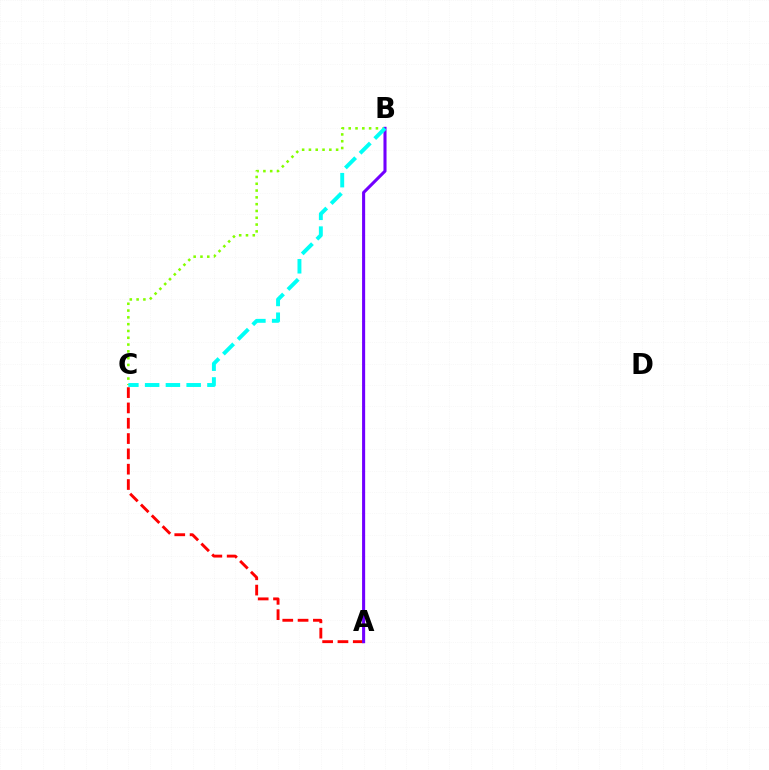{('B', 'C'): [{'color': '#84ff00', 'line_style': 'dotted', 'thickness': 1.85}, {'color': '#00fff6', 'line_style': 'dashed', 'thickness': 2.82}], ('A', 'C'): [{'color': '#ff0000', 'line_style': 'dashed', 'thickness': 2.08}], ('A', 'B'): [{'color': '#7200ff', 'line_style': 'solid', 'thickness': 2.21}]}